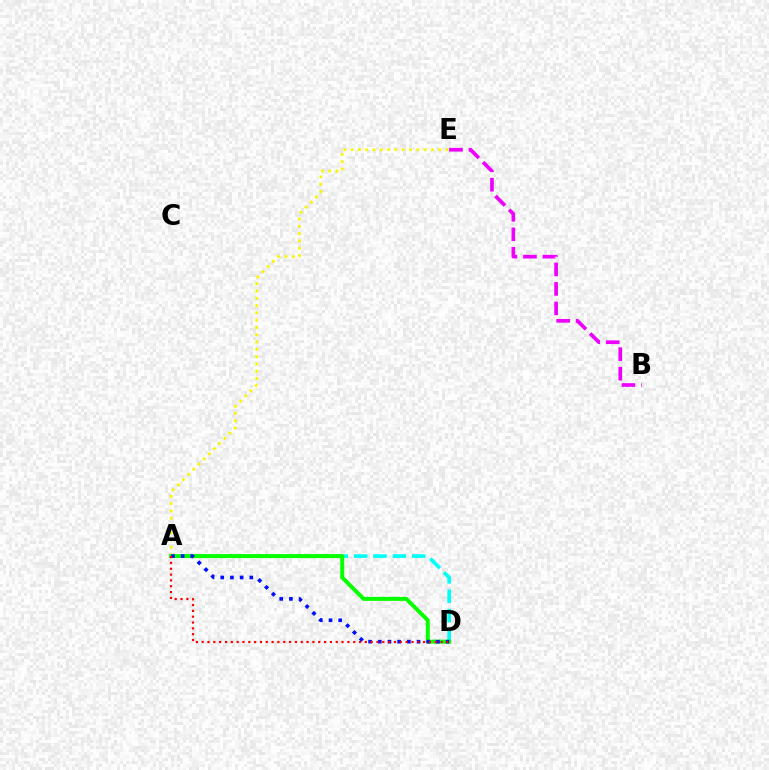{('A', 'D'): [{'color': '#00fff6', 'line_style': 'dashed', 'thickness': 2.63}, {'color': '#08ff00', 'line_style': 'solid', 'thickness': 2.87}, {'color': '#0010ff', 'line_style': 'dotted', 'thickness': 2.63}, {'color': '#ff0000', 'line_style': 'dotted', 'thickness': 1.58}], ('A', 'E'): [{'color': '#fcf500', 'line_style': 'dotted', 'thickness': 1.98}], ('B', 'E'): [{'color': '#ee00ff', 'line_style': 'dashed', 'thickness': 2.65}]}